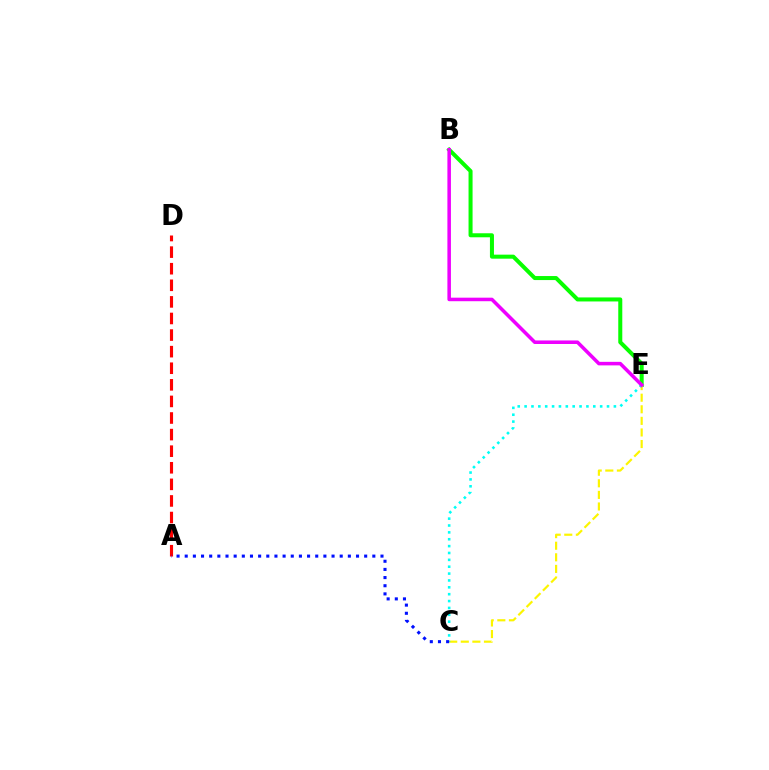{('B', 'E'): [{'color': '#08ff00', 'line_style': 'solid', 'thickness': 2.9}, {'color': '#ee00ff', 'line_style': 'solid', 'thickness': 2.55}], ('C', 'E'): [{'color': '#fcf500', 'line_style': 'dashed', 'thickness': 1.57}, {'color': '#00fff6', 'line_style': 'dotted', 'thickness': 1.87}], ('A', 'D'): [{'color': '#ff0000', 'line_style': 'dashed', 'thickness': 2.25}], ('A', 'C'): [{'color': '#0010ff', 'line_style': 'dotted', 'thickness': 2.22}]}